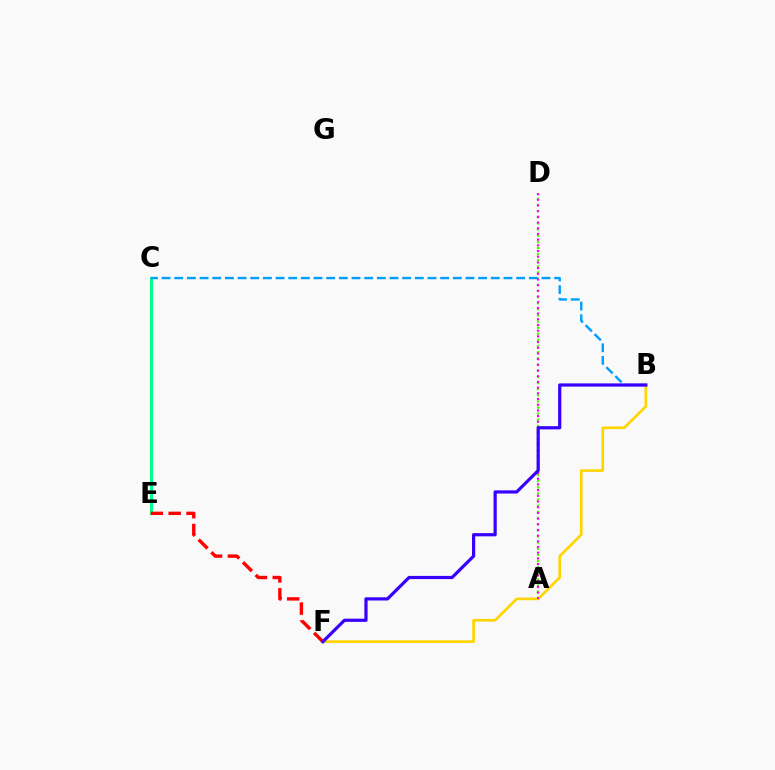{('C', 'E'): [{'color': '#00ff86', 'line_style': 'solid', 'thickness': 2.18}], ('A', 'D'): [{'color': '#4fff00', 'line_style': 'dotted', 'thickness': 1.67}, {'color': '#ff00ed', 'line_style': 'dotted', 'thickness': 1.55}], ('B', 'C'): [{'color': '#009eff', 'line_style': 'dashed', 'thickness': 1.72}], ('B', 'F'): [{'color': '#ffd500', 'line_style': 'solid', 'thickness': 1.92}, {'color': '#3700ff', 'line_style': 'solid', 'thickness': 2.3}], ('E', 'F'): [{'color': '#ff0000', 'line_style': 'dashed', 'thickness': 2.43}]}